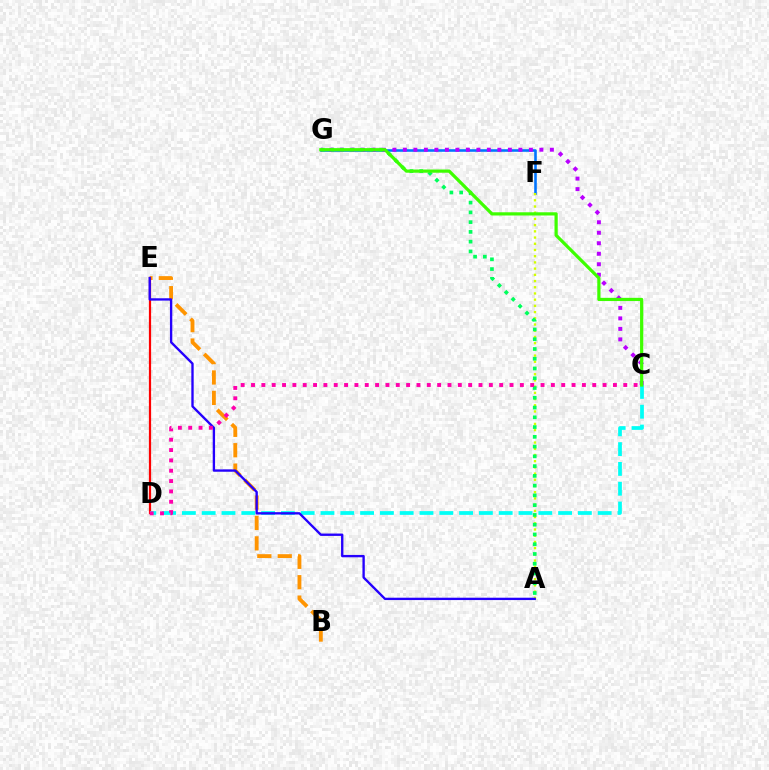{('F', 'G'): [{'color': '#0074ff', 'line_style': 'solid', 'thickness': 1.86}], ('B', 'E'): [{'color': '#ff9400', 'line_style': 'dashed', 'thickness': 2.77}], ('A', 'F'): [{'color': '#d1ff00', 'line_style': 'dotted', 'thickness': 1.69}], ('C', 'G'): [{'color': '#b900ff', 'line_style': 'dotted', 'thickness': 2.85}, {'color': '#3dff00', 'line_style': 'solid', 'thickness': 2.32}], ('D', 'E'): [{'color': '#ff0000', 'line_style': 'solid', 'thickness': 1.6}], ('C', 'D'): [{'color': '#00fff6', 'line_style': 'dashed', 'thickness': 2.69}, {'color': '#ff00ac', 'line_style': 'dotted', 'thickness': 2.81}], ('A', 'G'): [{'color': '#00ff5c', 'line_style': 'dotted', 'thickness': 2.65}], ('A', 'E'): [{'color': '#2500ff', 'line_style': 'solid', 'thickness': 1.69}]}